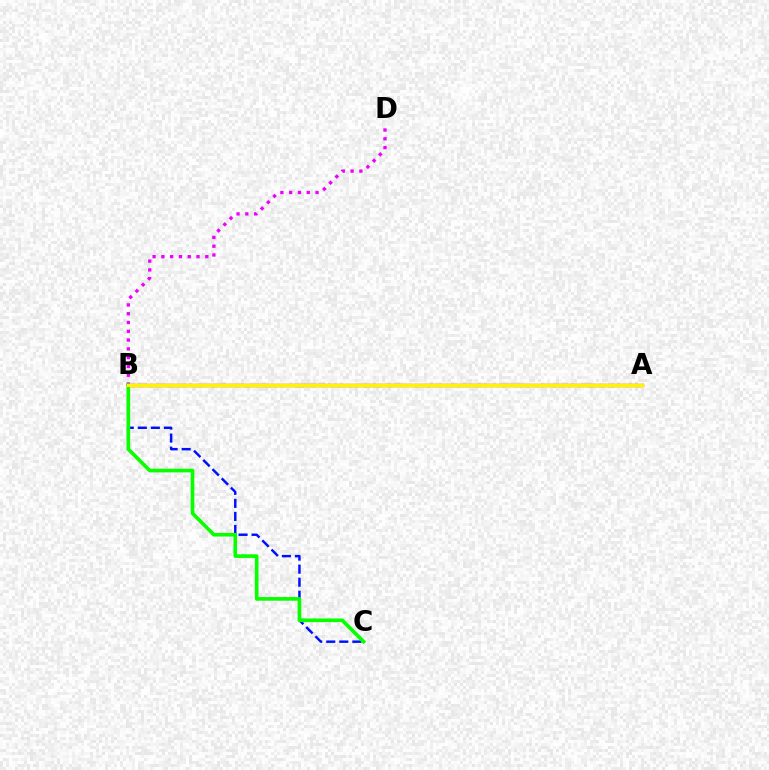{('B', 'D'): [{'color': '#ee00ff', 'line_style': 'dotted', 'thickness': 2.39}], ('B', 'C'): [{'color': '#0010ff', 'line_style': 'dashed', 'thickness': 1.77}, {'color': '#08ff00', 'line_style': 'solid', 'thickness': 2.63}], ('A', 'B'): [{'color': '#00fff6', 'line_style': 'solid', 'thickness': 1.94}, {'color': '#ff0000', 'line_style': 'solid', 'thickness': 2.38}, {'color': '#fcf500', 'line_style': 'solid', 'thickness': 2.45}]}